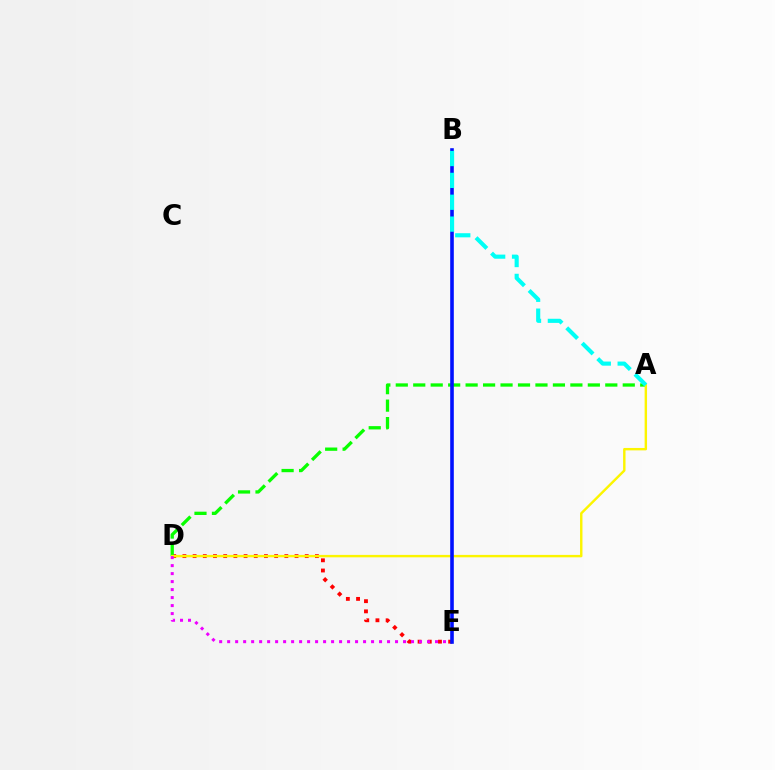{('D', 'E'): [{'color': '#ff0000', 'line_style': 'dotted', 'thickness': 2.77}, {'color': '#ee00ff', 'line_style': 'dotted', 'thickness': 2.17}], ('A', 'D'): [{'color': '#08ff00', 'line_style': 'dashed', 'thickness': 2.37}, {'color': '#fcf500', 'line_style': 'solid', 'thickness': 1.74}], ('B', 'E'): [{'color': '#0010ff', 'line_style': 'solid', 'thickness': 2.6}], ('A', 'B'): [{'color': '#00fff6', 'line_style': 'dashed', 'thickness': 2.97}]}